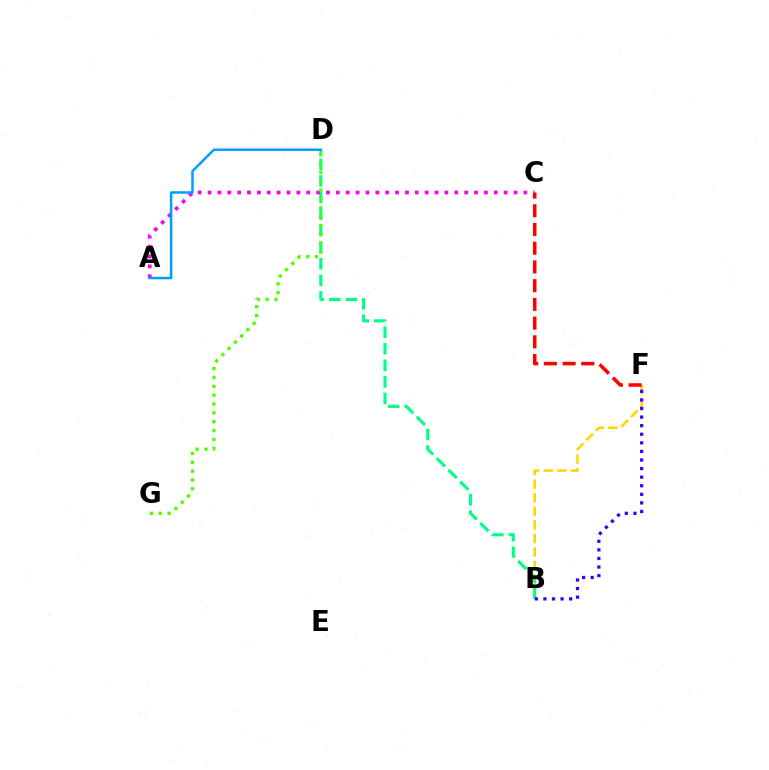{('B', 'F'): [{'color': '#ffd500', 'line_style': 'dashed', 'thickness': 1.84}, {'color': '#3700ff', 'line_style': 'dotted', 'thickness': 2.33}], ('B', 'D'): [{'color': '#00ff86', 'line_style': 'dashed', 'thickness': 2.25}], ('A', 'C'): [{'color': '#ff00ed', 'line_style': 'dotted', 'thickness': 2.68}], ('D', 'G'): [{'color': '#4fff00', 'line_style': 'dotted', 'thickness': 2.4}], ('C', 'F'): [{'color': '#ff0000', 'line_style': 'dashed', 'thickness': 2.54}], ('A', 'D'): [{'color': '#009eff', 'line_style': 'solid', 'thickness': 1.8}]}